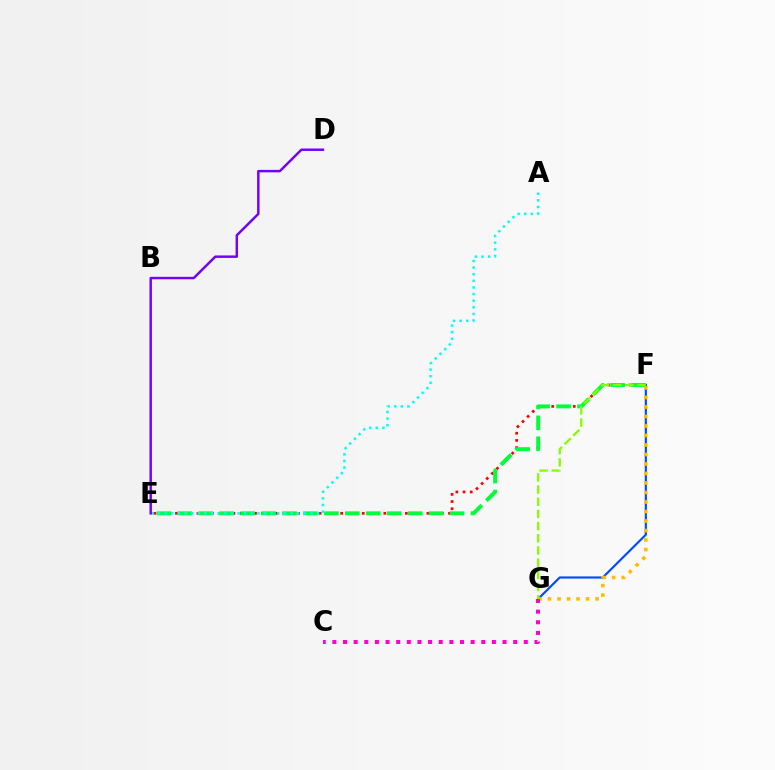{('E', 'F'): [{'color': '#ff0000', 'line_style': 'dotted', 'thickness': 1.95}, {'color': '#00ff39', 'line_style': 'dashed', 'thickness': 2.84}], ('F', 'G'): [{'color': '#004bff', 'line_style': 'solid', 'thickness': 1.55}, {'color': '#ffbd00', 'line_style': 'dotted', 'thickness': 2.58}, {'color': '#84ff00', 'line_style': 'dashed', 'thickness': 1.66}], ('A', 'E'): [{'color': '#00fff6', 'line_style': 'dotted', 'thickness': 1.8}], ('C', 'G'): [{'color': '#ff00cf', 'line_style': 'dotted', 'thickness': 2.89}], ('D', 'E'): [{'color': '#7200ff', 'line_style': 'solid', 'thickness': 1.77}]}